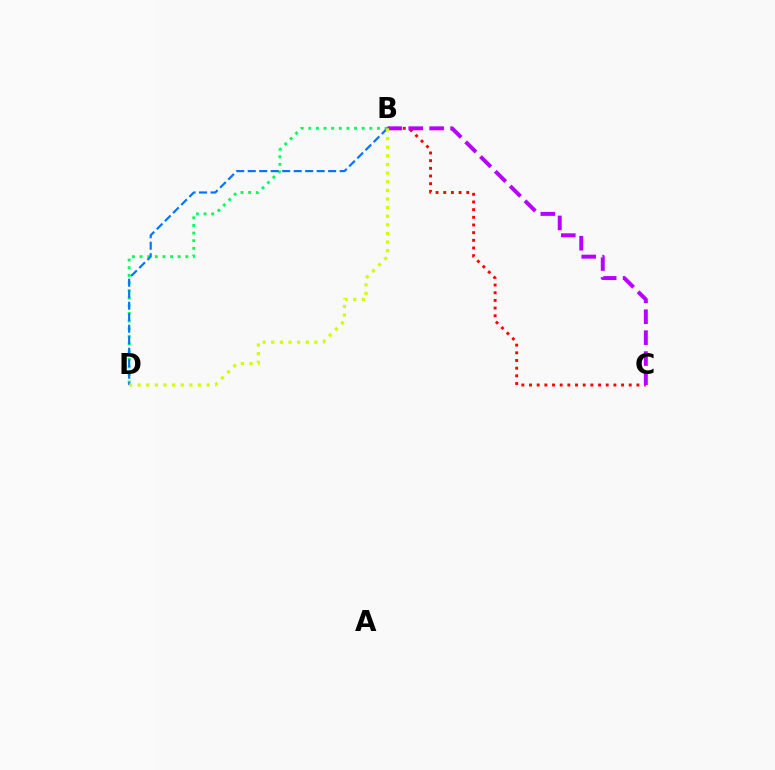{('B', 'C'): [{'color': '#ff0000', 'line_style': 'dotted', 'thickness': 2.08}, {'color': '#b900ff', 'line_style': 'dashed', 'thickness': 2.84}], ('B', 'D'): [{'color': '#00ff5c', 'line_style': 'dotted', 'thickness': 2.07}, {'color': '#0074ff', 'line_style': 'dashed', 'thickness': 1.56}, {'color': '#d1ff00', 'line_style': 'dotted', 'thickness': 2.34}]}